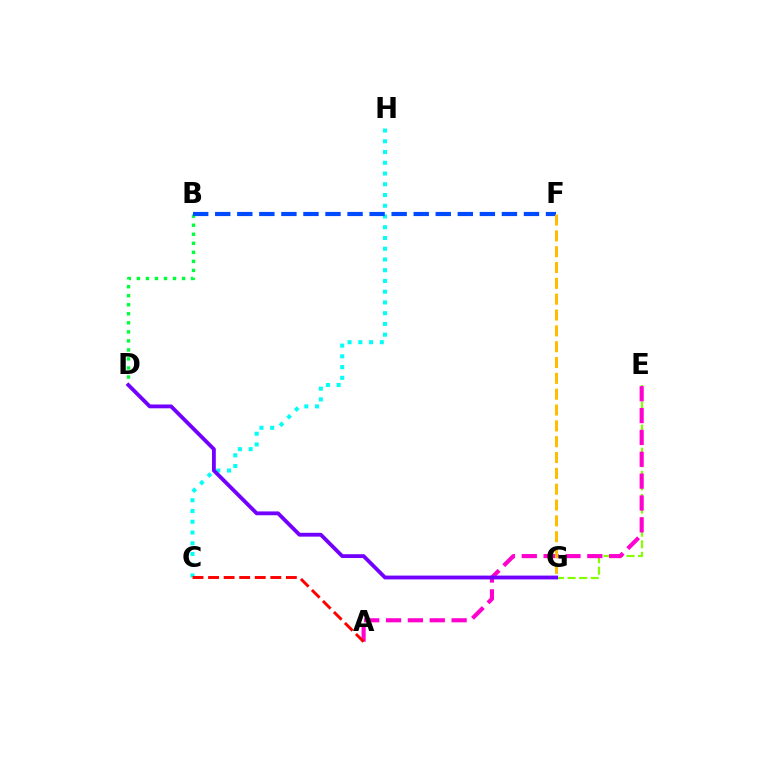{('E', 'G'): [{'color': '#84ff00', 'line_style': 'dashed', 'thickness': 1.57}], ('B', 'D'): [{'color': '#00ff39', 'line_style': 'dotted', 'thickness': 2.45}], ('A', 'E'): [{'color': '#ff00cf', 'line_style': 'dashed', 'thickness': 2.97}], ('C', 'H'): [{'color': '#00fff6', 'line_style': 'dotted', 'thickness': 2.92}], ('D', 'G'): [{'color': '#7200ff', 'line_style': 'solid', 'thickness': 2.75}], ('A', 'C'): [{'color': '#ff0000', 'line_style': 'dashed', 'thickness': 2.11}], ('B', 'F'): [{'color': '#004bff', 'line_style': 'dashed', 'thickness': 3.0}], ('F', 'G'): [{'color': '#ffbd00', 'line_style': 'dashed', 'thickness': 2.15}]}